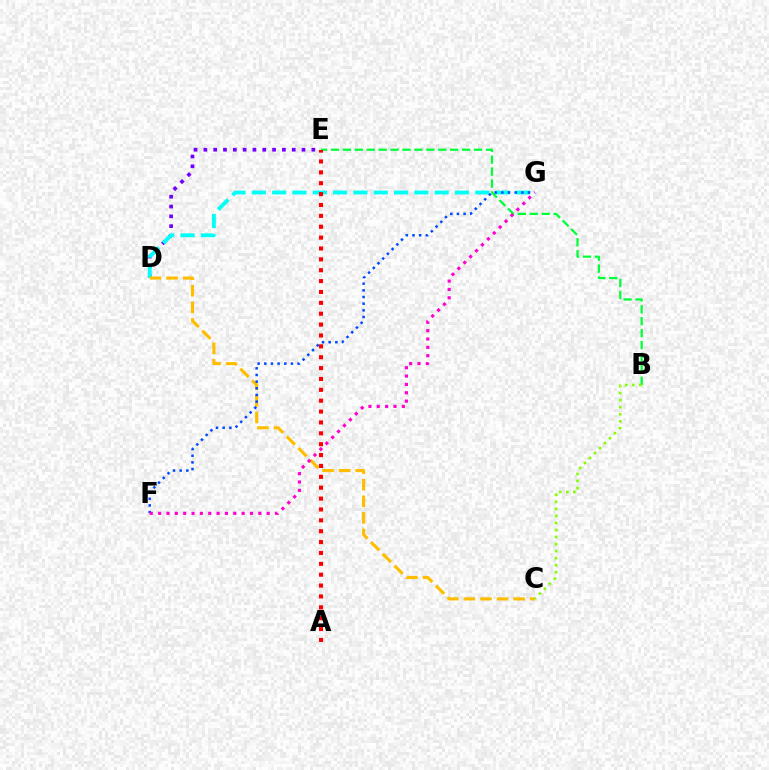{('D', 'E'): [{'color': '#7200ff', 'line_style': 'dotted', 'thickness': 2.67}], ('D', 'G'): [{'color': '#00fff6', 'line_style': 'dashed', 'thickness': 2.76}], ('B', 'E'): [{'color': '#00ff39', 'line_style': 'dashed', 'thickness': 1.62}], ('C', 'D'): [{'color': '#ffbd00', 'line_style': 'dashed', 'thickness': 2.25}], ('F', 'G'): [{'color': '#004bff', 'line_style': 'dotted', 'thickness': 1.81}, {'color': '#ff00cf', 'line_style': 'dotted', 'thickness': 2.27}], ('B', 'C'): [{'color': '#84ff00', 'line_style': 'dotted', 'thickness': 1.91}], ('A', 'E'): [{'color': '#ff0000', 'line_style': 'dotted', 'thickness': 2.95}]}